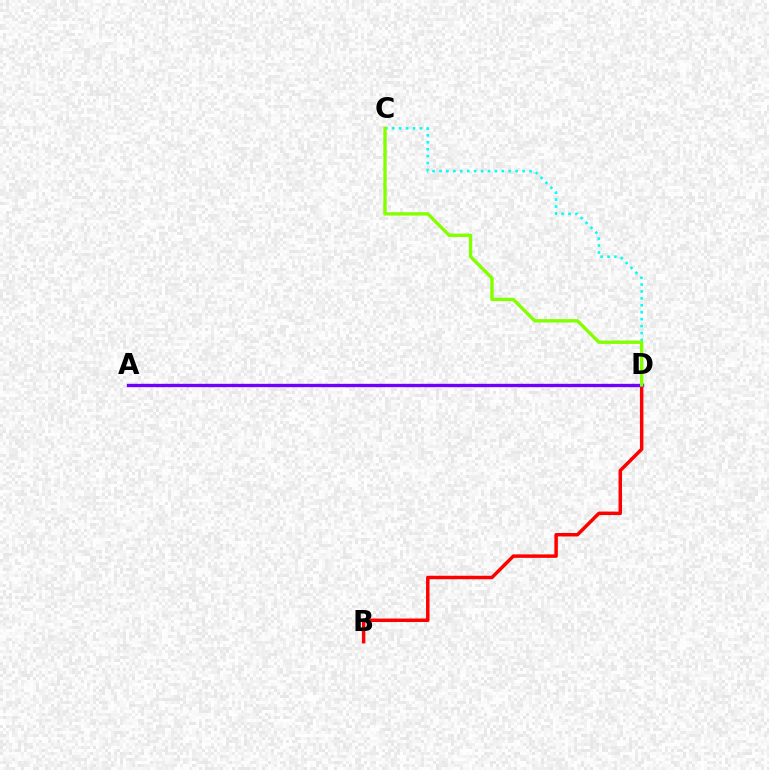{('B', 'D'): [{'color': '#ff0000', 'line_style': 'solid', 'thickness': 2.5}], ('A', 'D'): [{'color': '#7200ff', 'line_style': 'solid', 'thickness': 2.4}], ('C', 'D'): [{'color': '#00fff6', 'line_style': 'dotted', 'thickness': 1.88}, {'color': '#84ff00', 'line_style': 'solid', 'thickness': 2.43}]}